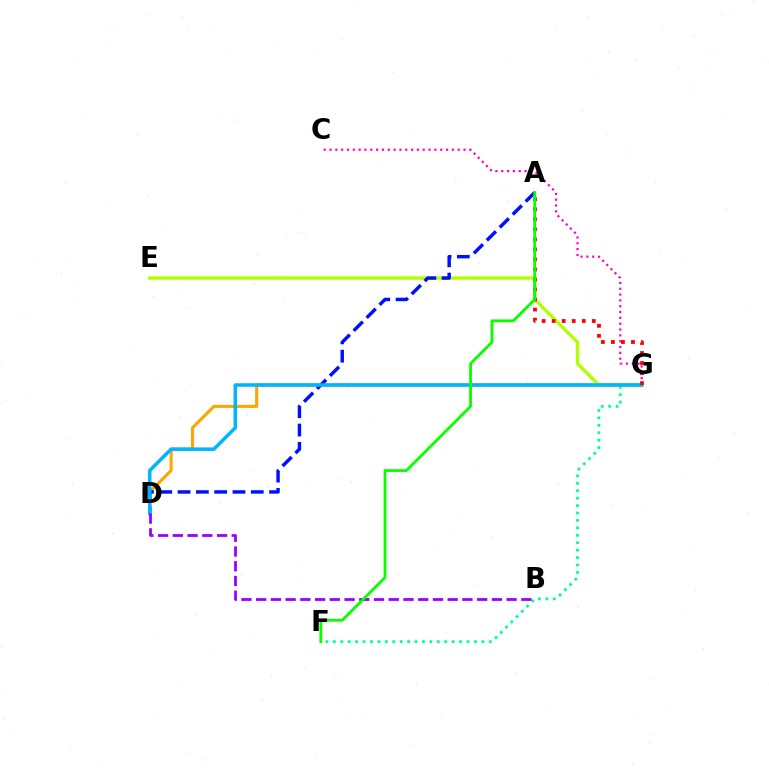{('D', 'G'): [{'color': '#ffa500', 'line_style': 'solid', 'thickness': 2.23}, {'color': '#00b5ff', 'line_style': 'solid', 'thickness': 2.55}], ('F', 'G'): [{'color': '#00ff9d', 'line_style': 'dotted', 'thickness': 2.02}], ('C', 'G'): [{'color': '#ff00bd', 'line_style': 'dotted', 'thickness': 1.58}], ('E', 'G'): [{'color': '#b3ff00', 'line_style': 'solid', 'thickness': 2.43}], ('A', 'D'): [{'color': '#0010ff', 'line_style': 'dashed', 'thickness': 2.49}], ('B', 'D'): [{'color': '#9b00ff', 'line_style': 'dashed', 'thickness': 2.0}], ('A', 'G'): [{'color': '#ff0000', 'line_style': 'dotted', 'thickness': 2.72}], ('A', 'F'): [{'color': '#08ff00', 'line_style': 'solid', 'thickness': 2.02}]}